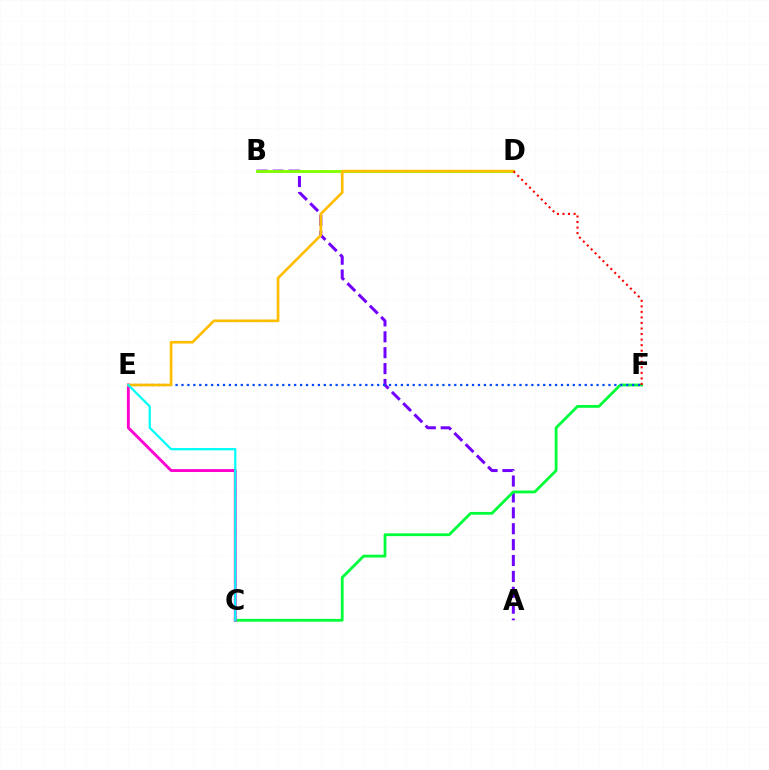{('A', 'B'): [{'color': '#7200ff', 'line_style': 'dashed', 'thickness': 2.16}], ('C', 'F'): [{'color': '#00ff39', 'line_style': 'solid', 'thickness': 2.01}], ('E', 'F'): [{'color': '#004bff', 'line_style': 'dotted', 'thickness': 1.61}], ('B', 'D'): [{'color': '#84ff00', 'line_style': 'solid', 'thickness': 2.08}], ('C', 'E'): [{'color': '#ff00cf', 'line_style': 'solid', 'thickness': 2.07}, {'color': '#00fff6', 'line_style': 'solid', 'thickness': 1.61}], ('D', 'E'): [{'color': '#ffbd00', 'line_style': 'solid', 'thickness': 1.93}], ('D', 'F'): [{'color': '#ff0000', 'line_style': 'dotted', 'thickness': 1.51}]}